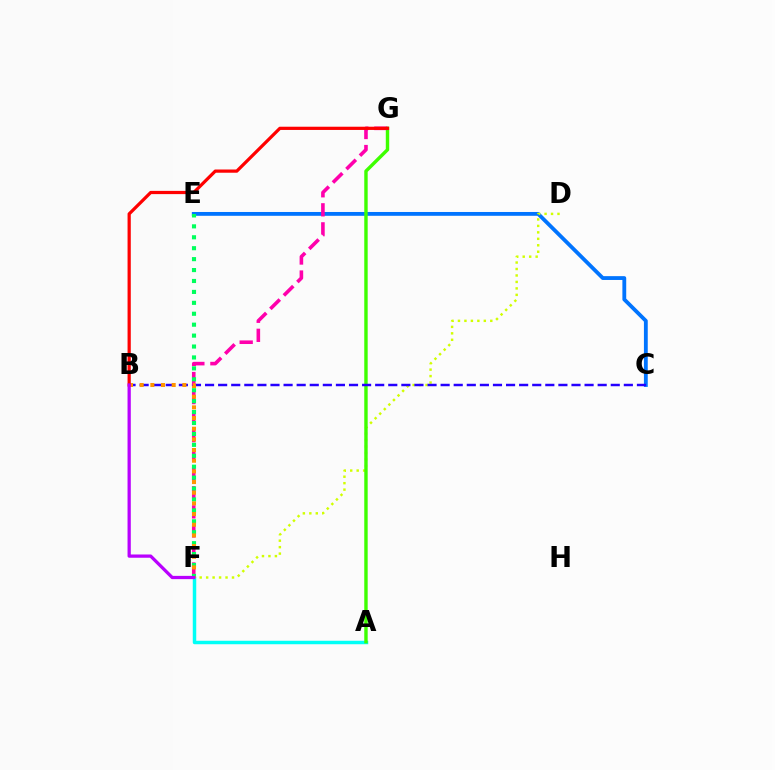{('C', 'E'): [{'color': '#0074ff', 'line_style': 'solid', 'thickness': 2.75}], ('D', 'F'): [{'color': '#d1ff00', 'line_style': 'dotted', 'thickness': 1.76}], ('A', 'F'): [{'color': '#00fff6', 'line_style': 'solid', 'thickness': 2.49}], ('A', 'G'): [{'color': '#3dff00', 'line_style': 'solid', 'thickness': 2.46}], ('B', 'C'): [{'color': '#2500ff', 'line_style': 'dashed', 'thickness': 1.78}], ('F', 'G'): [{'color': '#ff00ac', 'line_style': 'dashed', 'thickness': 2.59}], ('E', 'F'): [{'color': '#00ff5c', 'line_style': 'dotted', 'thickness': 2.97}], ('B', 'F'): [{'color': '#ff9400', 'line_style': 'dotted', 'thickness': 2.9}, {'color': '#b900ff', 'line_style': 'solid', 'thickness': 2.35}], ('B', 'G'): [{'color': '#ff0000', 'line_style': 'solid', 'thickness': 2.32}]}